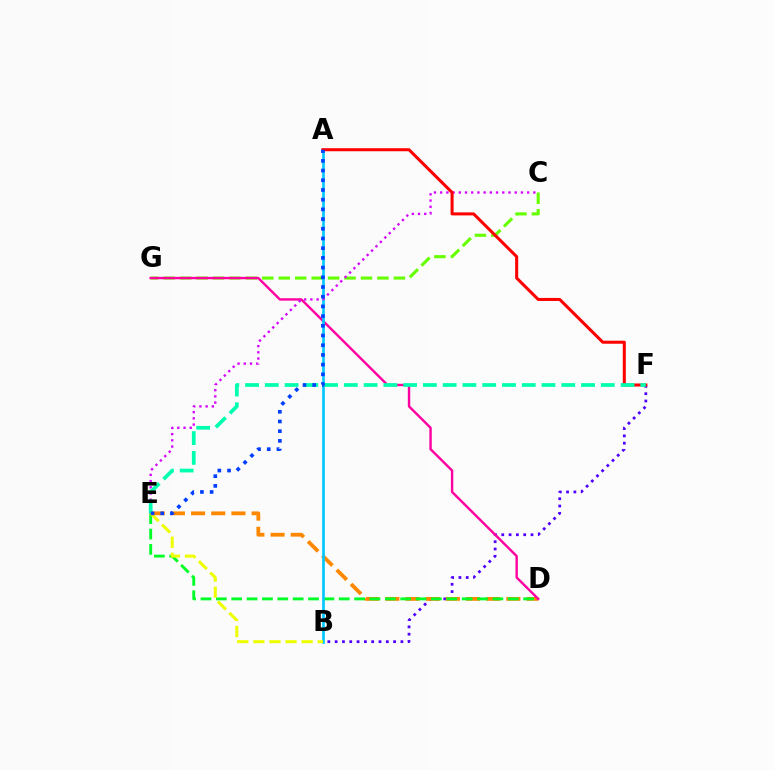{('C', 'G'): [{'color': '#66ff00', 'line_style': 'dashed', 'thickness': 2.23}], ('B', 'F'): [{'color': '#4f00ff', 'line_style': 'dotted', 'thickness': 1.99}], ('D', 'E'): [{'color': '#ff8800', 'line_style': 'dashed', 'thickness': 2.74}, {'color': '#00ff27', 'line_style': 'dashed', 'thickness': 2.09}], ('D', 'G'): [{'color': '#ff00a0', 'line_style': 'solid', 'thickness': 1.74}], ('A', 'B'): [{'color': '#00c7ff', 'line_style': 'solid', 'thickness': 1.93}], ('C', 'E'): [{'color': '#d600ff', 'line_style': 'dotted', 'thickness': 1.69}], ('A', 'F'): [{'color': '#ff0000', 'line_style': 'solid', 'thickness': 2.19}], ('E', 'F'): [{'color': '#00ffaf', 'line_style': 'dashed', 'thickness': 2.68}], ('B', 'E'): [{'color': '#eeff00', 'line_style': 'dashed', 'thickness': 2.19}], ('A', 'E'): [{'color': '#003fff', 'line_style': 'dotted', 'thickness': 2.64}]}